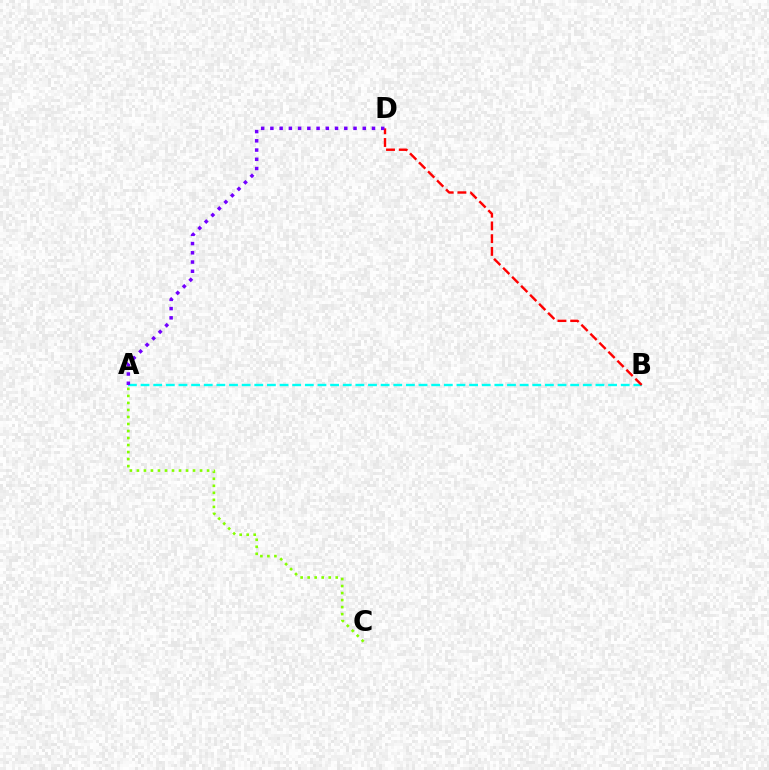{('A', 'B'): [{'color': '#00fff6', 'line_style': 'dashed', 'thickness': 1.72}], ('A', 'C'): [{'color': '#84ff00', 'line_style': 'dotted', 'thickness': 1.91}], ('B', 'D'): [{'color': '#ff0000', 'line_style': 'dashed', 'thickness': 1.73}], ('A', 'D'): [{'color': '#7200ff', 'line_style': 'dotted', 'thickness': 2.51}]}